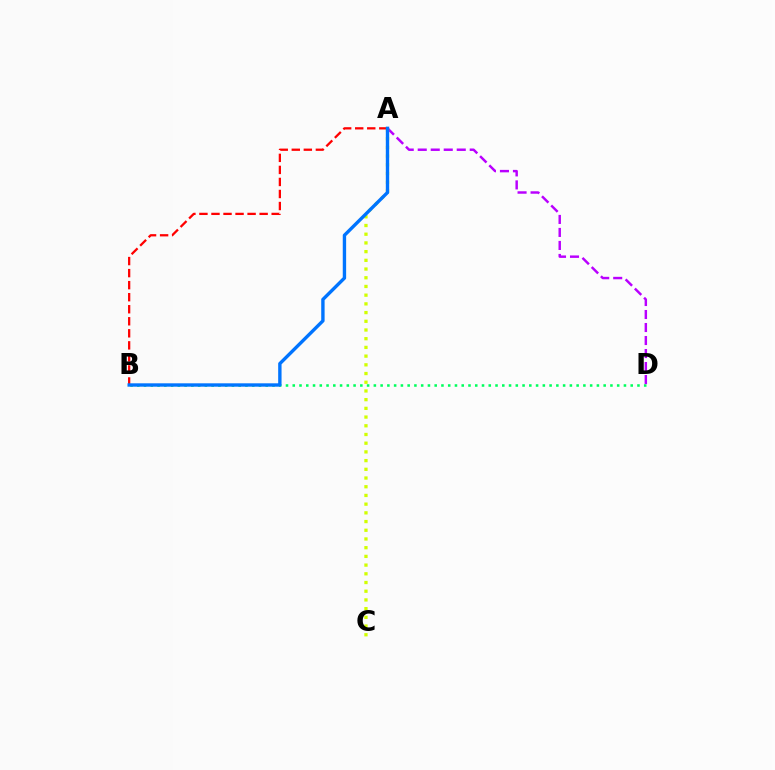{('B', 'D'): [{'color': '#00ff5c', 'line_style': 'dotted', 'thickness': 1.84}], ('A', 'D'): [{'color': '#b900ff', 'line_style': 'dashed', 'thickness': 1.77}], ('A', 'C'): [{'color': '#d1ff00', 'line_style': 'dotted', 'thickness': 2.37}], ('A', 'B'): [{'color': '#ff0000', 'line_style': 'dashed', 'thickness': 1.64}, {'color': '#0074ff', 'line_style': 'solid', 'thickness': 2.43}]}